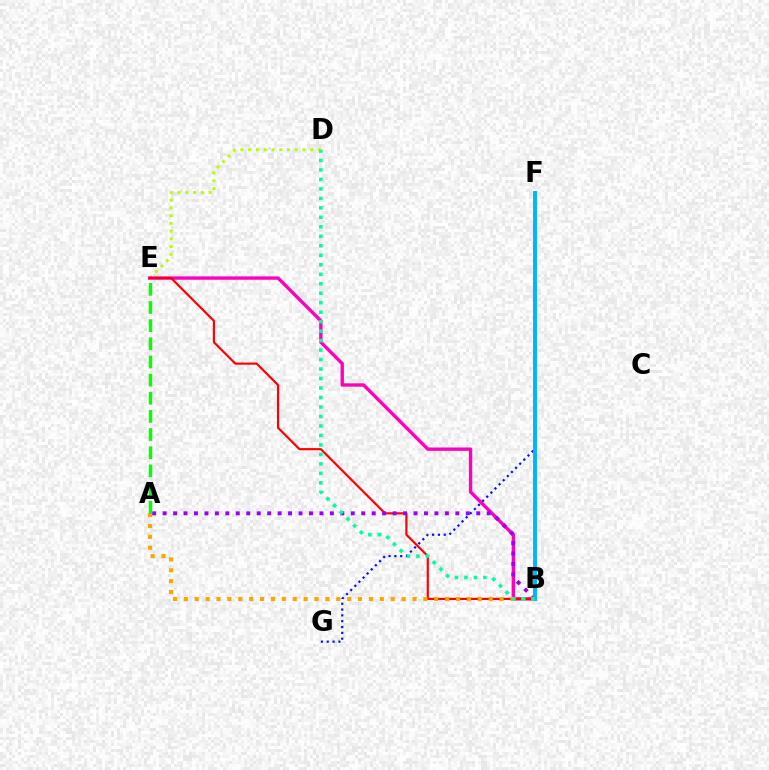{('D', 'E'): [{'color': '#b3ff00', 'line_style': 'dotted', 'thickness': 2.11}], ('B', 'E'): [{'color': '#ff00bd', 'line_style': 'solid', 'thickness': 2.43}, {'color': '#ff0000', 'line_style': 'solid', 'thickness': 1.56}], ('A', 'B'): [{'color': '#ffa500', 'line_style': 'dotted', 'thickness': 2.96}, {'color': '#9b00ff', 'line_style': 'dotted', 'thickness': 2.84}], ('F', 'G'): [{'color': '#0010ff', 'line_style': 'dotted', 'thickness': 1.58}], ('B', 'F'): [{'color': '#00b5ff', 'line_style': 'solid', 'thickness': 2.81}], ('B', 'D'): [{'color': '#00ff9d', 'line_style': 'dotted', 'thickness': 2.58}], ('A', 'E'): [{'color': '#08ff00', 'line_style': 'dashed', 'thickness': 2.47}]}